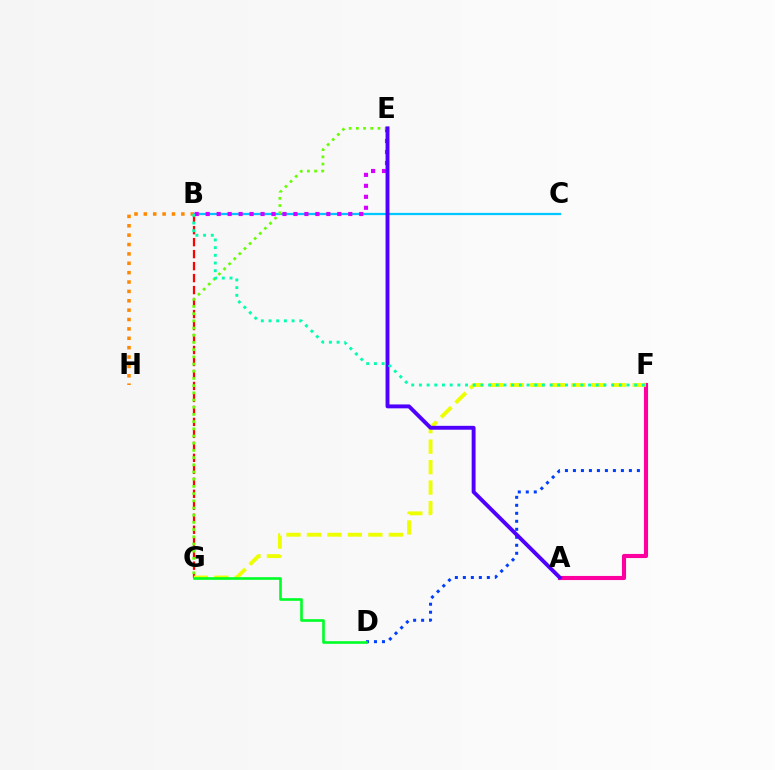{('B', 'C'): [{'color': '#00c7ff', 'line_style': 'solid', 'thickness': 1.62}], ('B', 'G'): [{'color': '#ff0000', 'line_style': 'dashed', 'thickness': 1.63}], ('D', 'F'): [{'color': '#003fff', 'line_style': 'dotted', 'thickness': 2.17}], ('B', 'E'): [{'color': '#d600ff', 'line_style': 'dotted', 'thickness': 2.98}], ('A', 'F'): [{'color': '#ff00a0', 'line_style': 'solid', 'thickness': 2.96}], ('F', 'G'): [{'color': '#eeff00', 'line_style': 'dashed', 'thickness': 2.78}], ('E', 'G'): [{'color': '#66ff00', 'line_style': 'dotted', 'thickness': 1.96}], ('D', 'G'): [{'color': '#00ff27', 'line_style': 'solid', 'thickness': 1.9}], ('B', 'H'): [{'color': '#ff8800', 'line_style': 'dotted', 'thickness': 2.55}], ('A', 'E'): [{'color': '#4f00ff', 'line_style': 'solid', 'thickness': 2.8}], ('B', 'F'): [{'color': '#00ffaf', 'line_style': 'dotted', 'thickness': 2.09}]}